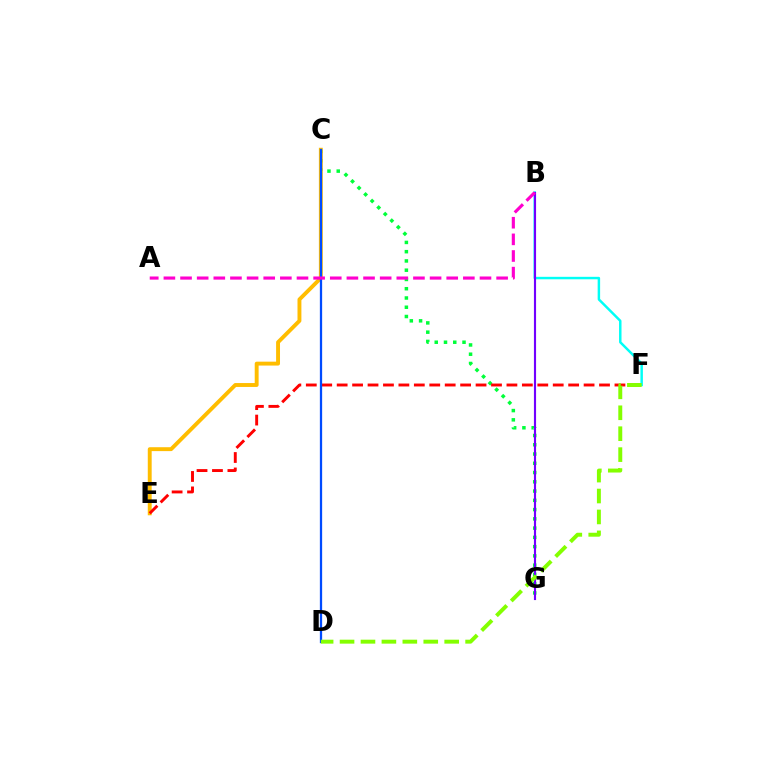{('C', 'G'): [{'color': '#00ff39', 'line_style': 'dotted', 'thickness': 2.52}], ('C', 'E'): [{'color': '#ffbd00', 'line_style': 'solid', 'thickness': 2.81}], ('E', 'F'): [{'color': '#ff0000', 'line_style': 'dashed', 'thickness': 2.1}], ('B', 'F'): [{'color': '#00fff6', 'line_style': 'solid', 'thickness': 1.77}], ('B', 'G'): [{'color': '#7200ff', 'line_style': 'solid', 'thickness': 1.54}], ('C', 'D'): [{'color': '#004bff', 'line_style': 'solid', 'thickness': 1.64}], ('A', 'B'): [{'color': '#ff00cf', 'line_style': 'dashed', 'thickness': 2.26}], ('D', 'F'): [{'color': '#84ff00', 'line_style': 'dashed', 'thickness': 2.84}]}